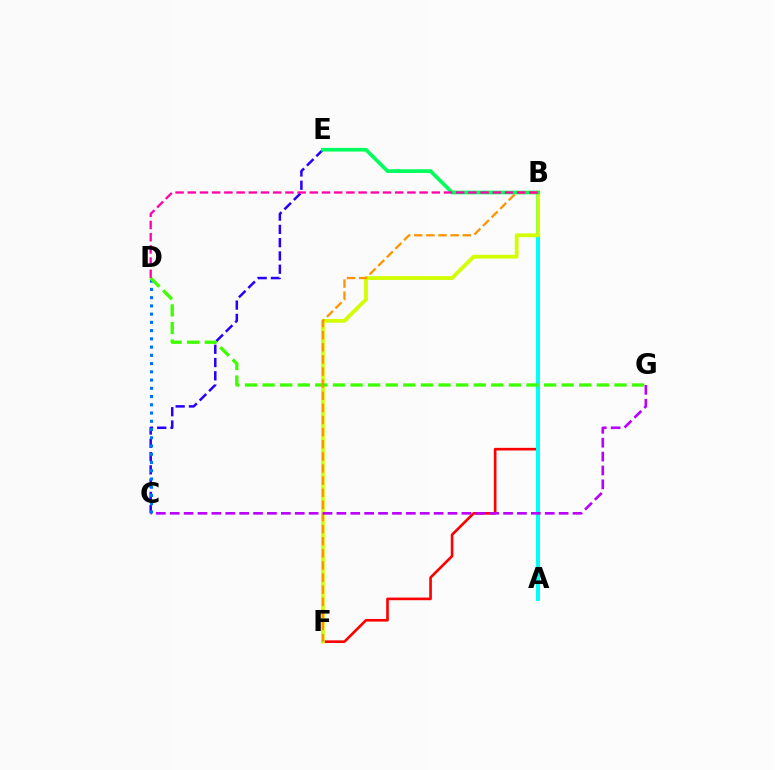{('C', 'E'): [{'color': '#2500ff', 'line_style': 'dashed', 'thickness': 1.8}], ('C', 'D'): [{'color': '#0074ff', 'line_style': 'dotted', 'thickness': 2.24}], ('B', 'F'): [{'color': '#ff0000', 'line_style': 'solid', 'thickness': 1.9}, {'color': '#d1ff00', 'line_style': 'solid', 'thickness': 2.72}, {'color': '#ff9400', 'line_style': 'dashed', 'thickness': 1.65}], ('A', 'B'): [{'color': '#00fff6', 'line_style': 'solid', 'thickness': 2.85}], ('B', 'E'): [{'color': '#00ff5c', 'line_style': 'solid', 'thickness': 2.64}], ('D', 'G'): [{'color': '#3dff00', 'line_style': 'dashed', 'thickness': 2.39}], ('C', 'G'): [{'color': '#b900ff', 'line_style': 'dashed', 'thickness': 1.89}], ('B', 'D'): [{'color': '#ff00ac', 'line_style': 'dashed', 'thickness': 1.66}]}